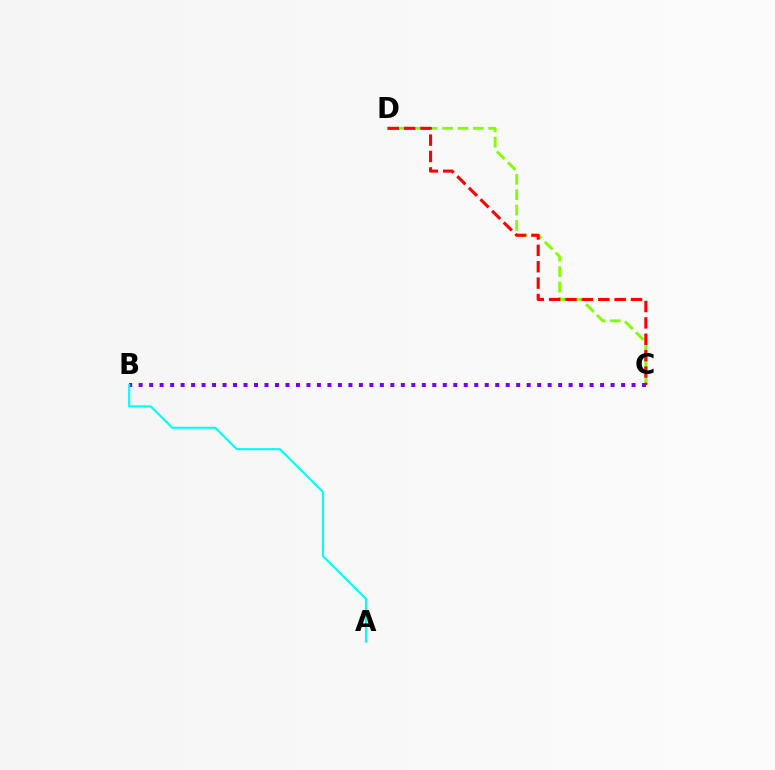{('C', 'D'): [{'color': '#84ff00', 'line_style': 'dashed', 'thickness': 2.09}, {'color': '#ff0000', 'line_style': 'dashed', 'thickness': 2.23}], ('B', 'C'): [{'color': '#7200ff', 'line_style': 'dotted', 'thickness': 2.85}], ('A', 'B'): [{'color': '#00fff6', 'line_style': 'solid', 'thickness': 1.51}]}